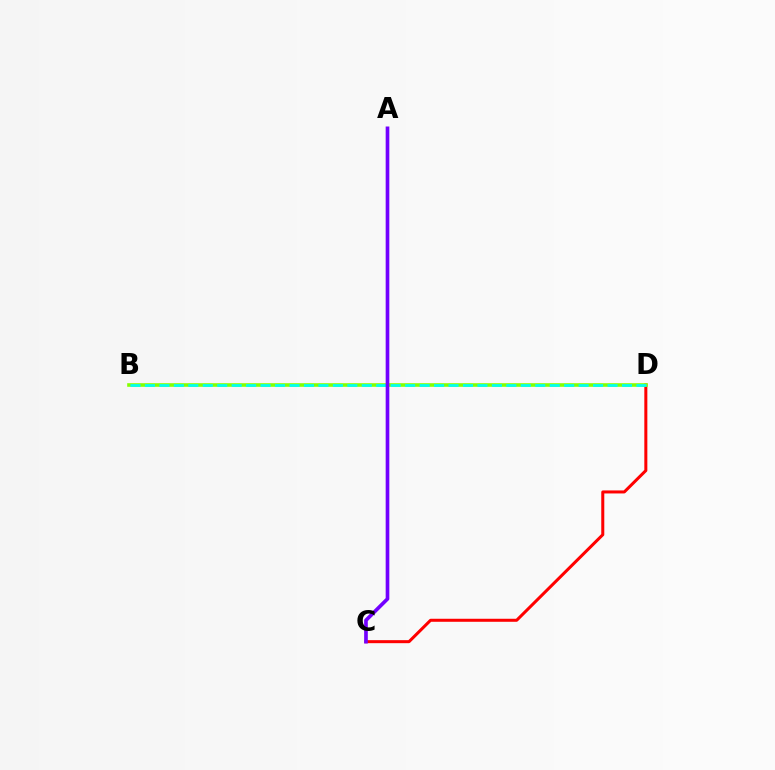{('C', 'D'): [{'color': '#ff0000', 'line_style': 'solid', 'thickness': 2.18}], ('B', 'D'): [{'color': '#84ff00', 'line_style': 'solid', 'thickness': 2.59}, {'color': '#00fff6', 'line_style': 'dashed', 'thickness': 1.96}], ('A', 'C'): [{'color': '#7200ff', 'line_style': 'solid', 'thickness': 2.63}]}